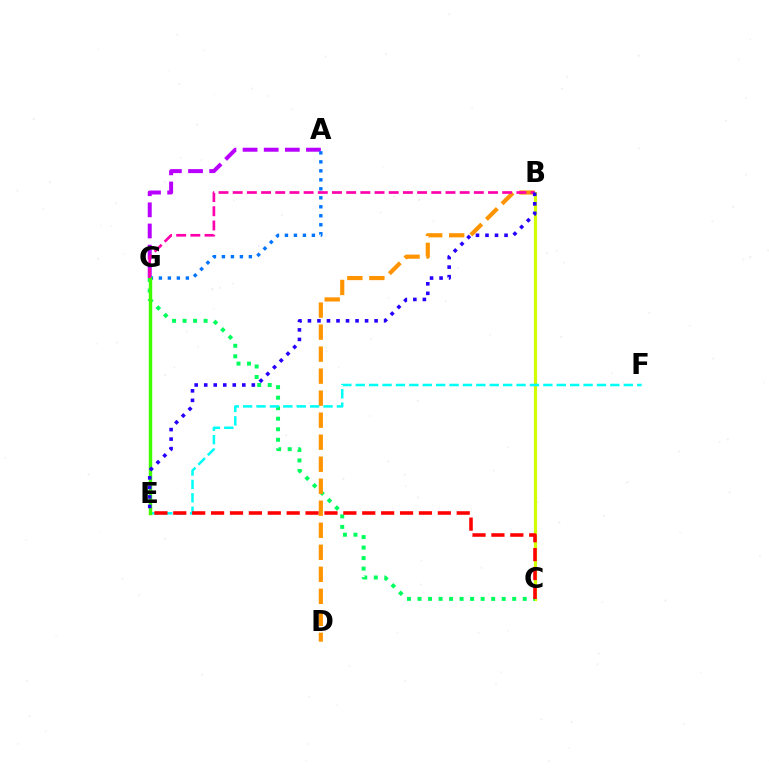{('B', 'C'): [{'color': '#d1ff00', 'line_style': 'solid', 'thickness': 2.3}], ('A', 'G'): [{'color': '#b900ff', 'line_style': 'dashed', 'thickness': 2.87}, {'color': '#0074ff', 'line_style': 'dotted', 'thickness': 2.44}], ('C', 'G'): [{'color': '#00ff5c', 'line_style': 'dotted', 'thickness': 2.86}], ('B', 'D'): [{'color': '#ff9400', 'line_style': 'dashed', 'thickness': 2.99}], ('E', 'F'): [{'color': '#00fff6', 'line_style': 'dashed', 'thickness': 1.82}], ('C', 'E'): [{'color': '#ff0000', 'line_style': 'dashed', 'thickness': 2.57}], ('E', 'G'): [{'color': '#3dff00', 'line_style': 'solid', 'thickness': 2.47}], ('B', 'G'): [{'color': '#ff00ac', 'line_style': 'dashed', 'thickness': 1.93}], ('B', 'E'): [{'color': '#2500ff', 'line_style': 'dotted', 'thickness': 2.59}]}